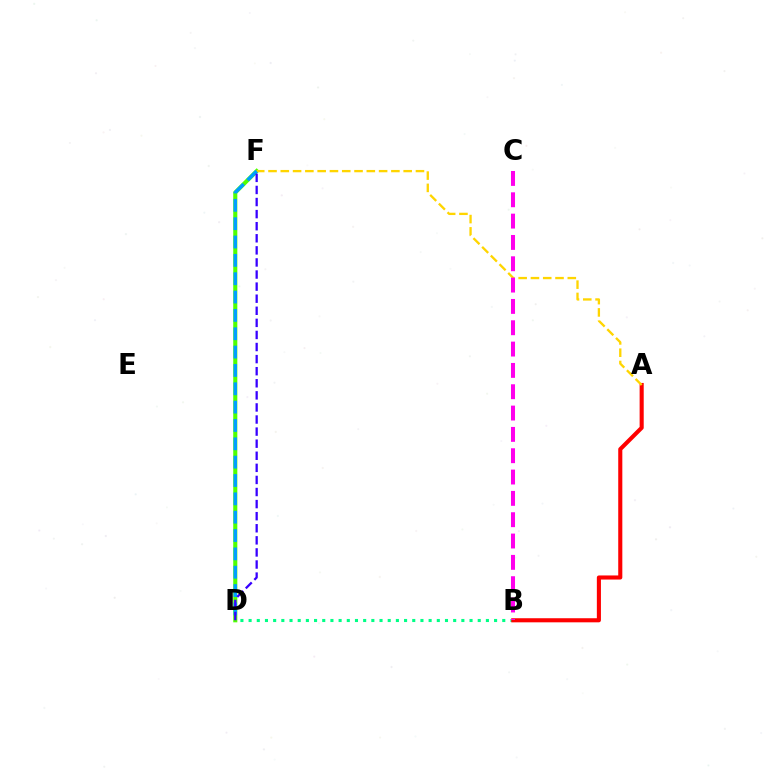{('B', 'D'): [{'color': '#00ff86', 'line_style': 'dotted', 'thickness': 2.22}], ('D', 'F'): [{'color': '#4fff00', 'line_style': 'solid', 'thickness': 2.94}, {'color': '#009eff', 'line_style': 'dashed', 'thickness': 2.49}, {'color': '#3700ff', 'line_style': 'dashed', 'thickness': 1.64}], ('A', 'B'): [{'color': '#ff0000', 'line_style': 'solid', 'thickness': 2.95}], ('A', 'F'): [{'color': '#ffd500', 'line_style': 'dashed', 'thickness': 1.67}], ('B', 'C'): [{'color': '#ff00ed', 'line_style': 'dashed', 'thickness': 2.9}]}